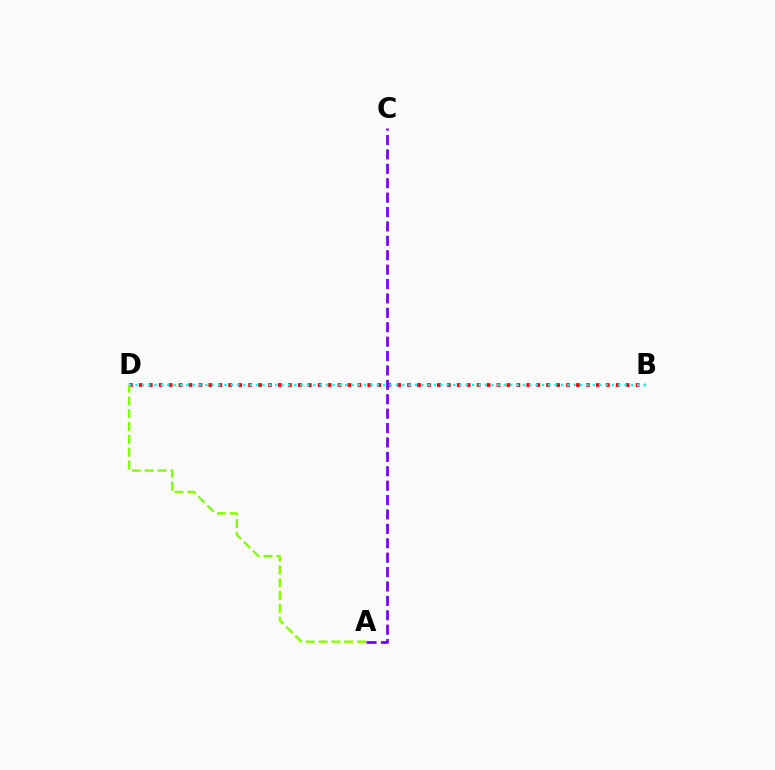{('B', 'D'): [{'color': '#ff0000', 'line_style': 'dotted', 'thickness': 2.7}, {'color': '#00fff6', 'line_style': 'dotted', 'thickness': 1.73}], ('A', 'D'): [{'color': '#84ff00', 'line_style': 'dashed', 'thickness': 1.74}], ('A', 'C'): [{'color': '#7200ff', 'line_style': 'dashed', 'thickness': 1.96}]}